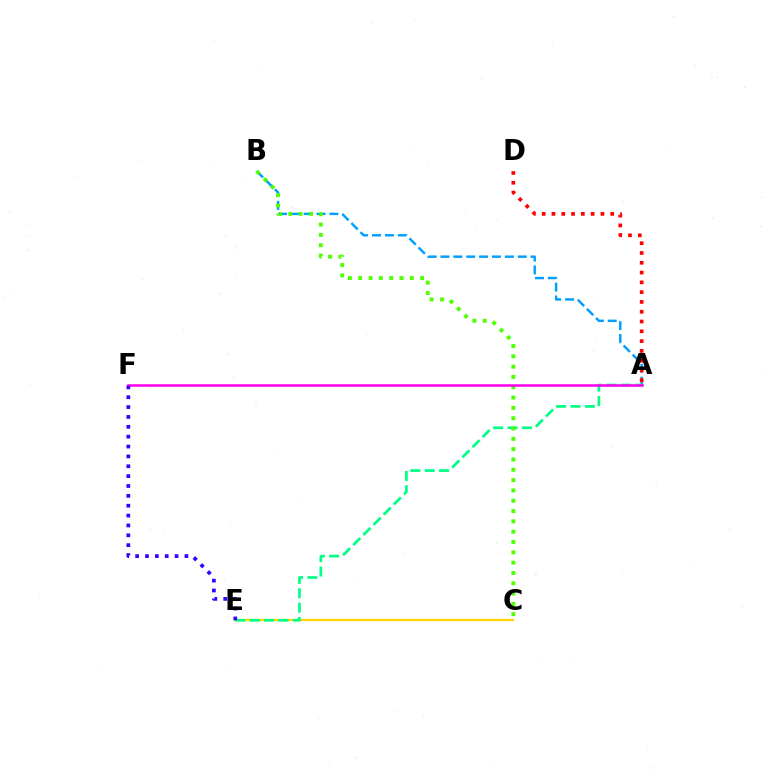{('C', 'E'): [{'color': '#ffd500', 'line_style': 'solid', 'thickness': 1.59}], ('A', 'B'): [{'color': '#009eff', 'line_style': 'dashed', 'thickness': 1.75}], ('A', 'E'): [{'color': '#00ff86', 'line_style': 'dashed', 'thickness': 1.95}], ('B', 'C'): [{'color': '#4fff00', 'line_style': 'dotted', 'thickness': 2.8}], ('A', 'F'): [{'color': '#ff00ed', 'line_style': 'solid', 'thickness': 1.83}], ('A', 'D'): [{'color': '#ff0000', 'line_style': 'dotted', 'thickness': 2.66}], ('E', 'F'): [{'color': '#3700ff', 'line_style': 'dotted', 'thickness': 2.68}]}